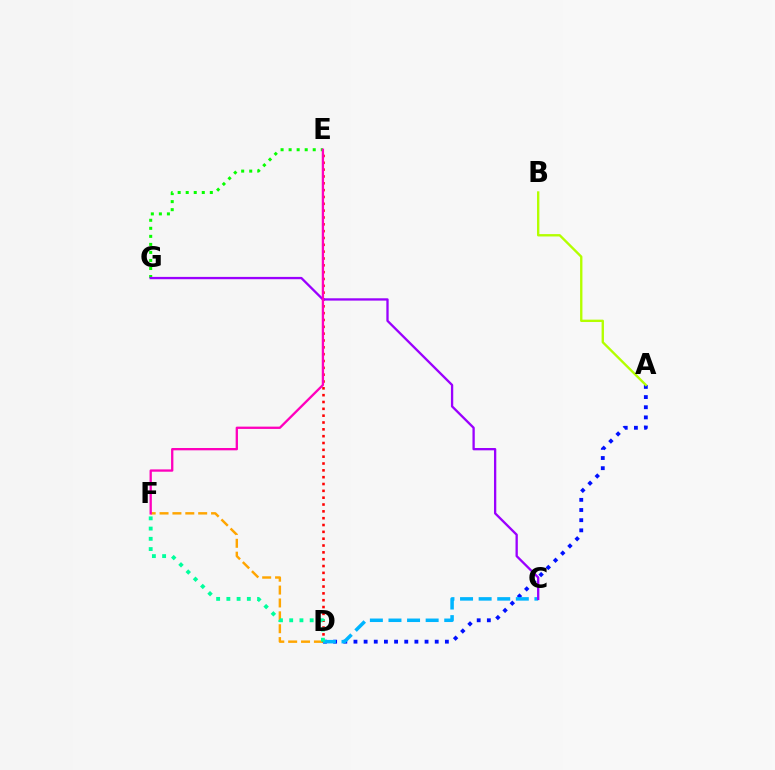{('E', 'G'): [{'color': '#08ff00', 'line_style': 'dotted', 'thickness': 2.18}], ('A', 'D'): [{'color': '#0010ff', 'line_style': 'dotted', 'thickness': 2.76}], ('D', 'F'): [{'color': '#ffa500', 'line_style': 'dashed', 'thickness': 1.75}, {'color': '#00ff9d', 'line_style': 'dotted', 'thickness': 2.78}], ('D', 'E'): [{'color': '#ff0000', 'line_style': 'dotted', 'thickness': 1.86}], ('C', 'D'): [{'color': '#00b5ff', 'line_style': 'dashed', 'thickness': 2.53}], ('A', 'B'): [{'color': '#b3ff00', 'line_style': 'solid', 'thickness': 1.7}], ('C', 'G'): [{'color': '#9b00ff', 'line_style': 'solid', 'thickness': 1.66}], ('E', 'F'): [{'color': '#ff00bd', 'line_style': 'solid', 'thickness': 1.67}]}